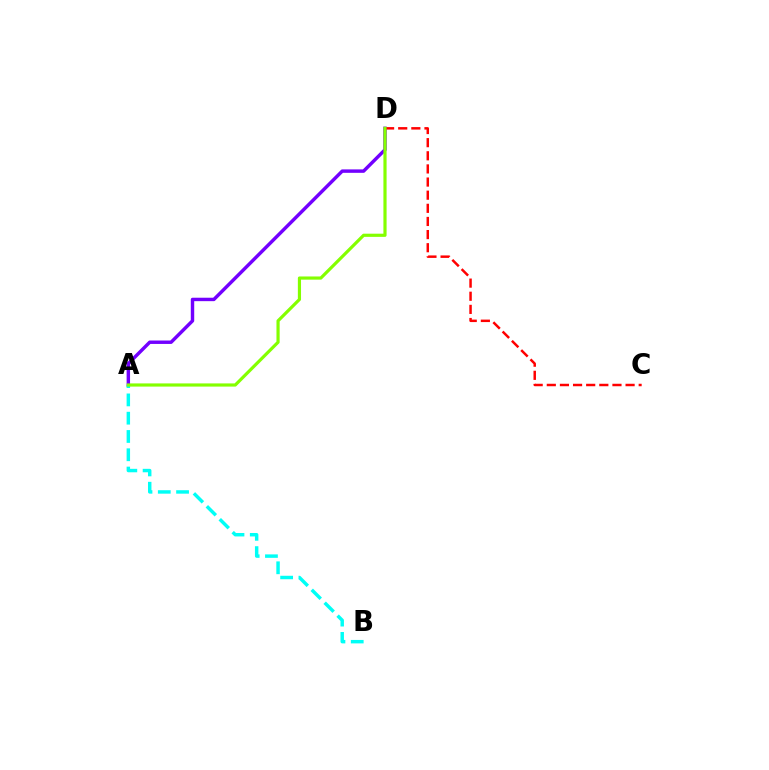{('A', 'D'): [{'color': '#7200ff', 'line_style': 'solid', 'thickness': 2.47}, {'color': '#84ff00', 'line_style': 'solid', 'thickness': 2.29}], ('A', 'B'): [{'color': '#00fff6', 'line_style': 'dashed', 'thickness': 2.48}], ('C', 'D'): [{'color': '#ff0000', 'line_style': 'dashed', 'thickness': 1.78}]}